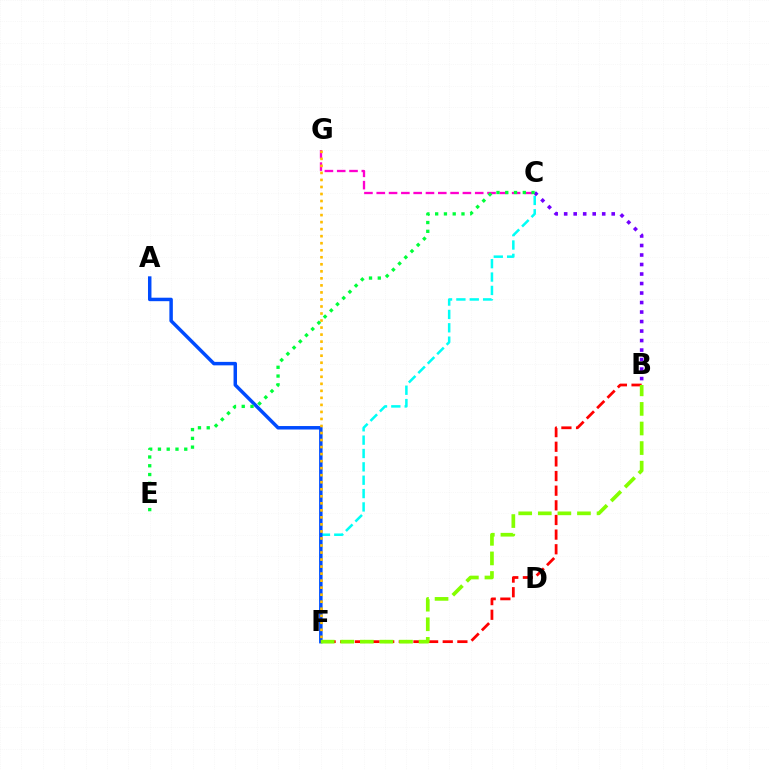{('C', 'F'): [{'color': '#00fff6', 'line_style': 'dashed', 'thickness': 1.81}], ('A', 'F'): [{'color': '#004bff', 'line_style': 'solid', 'thickness': 2.5}], ('C', 'G'): [{'color': '#ff00cf', 'line_style': 'dashed', 'thickness': 1.67}], ('B', 'F'): [{'color': '#ff0000', 'line_style': 'dashed', 'thickness': 1.99}, {'color': '#84ff00', 'line_style': 'dashed', 'thickness': 2.66}], ('B', 'C'): [{'color': '#7200ff', 'line_style': 'dotted', 'thickness': 2.58}], ('F', 'G'): [{'color': '#ffbd00', 'line_style': 'dotted', 'thickness': 1.91}], ('C', 'E'): [{'color': '#00ff39', 'line_style': 'dotted', 'thickness': 2.38}]}